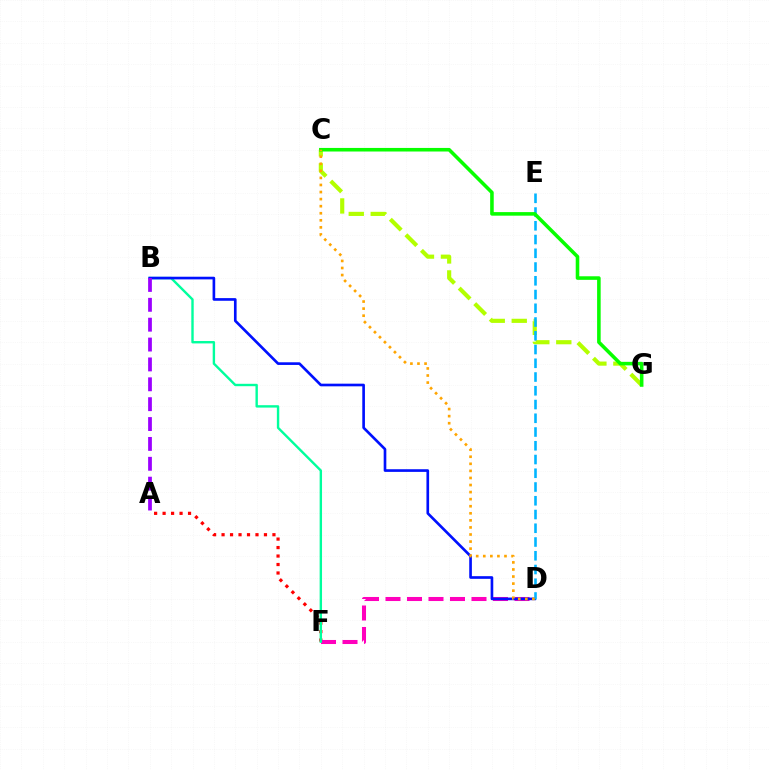{('C', 'G'): [{'color': '#b3ff00', 'line_style': 'dashed', 'thickness': 2.99}, {'color': '#08ff00', 'line_style': 'solid', 'thickness': 2.57}], ('A', 'F'): [{'color': '#ff0000', 'line_style': 'dotted', 'thickness': 2.3}], ('D', 'F'): [{'color': '#ff00bd', 'line_style': 'dashed', 'thickness': 2.92}], ('B', 'F'): [{'color': '#00ff9d', 'line_style': 'solid', 'thickness': 1.72}], ('B', 'D'): [{'color': '#0010ff', 'line_style': 'solid', 'thickness': 1.91}], ('D', 'E'): [{'color': '#00b5ff', 'line_style': 'dashed', 'thickness': 1.87}], ('C', 'D'): [{'color': '#ffa500', 'line_style': 'dotted', 'thickness': 1.92}], ('A', 'B'): [{'color': '#9b00ff', 'line_style': 'dashed', 'thickness': 2.7}]}